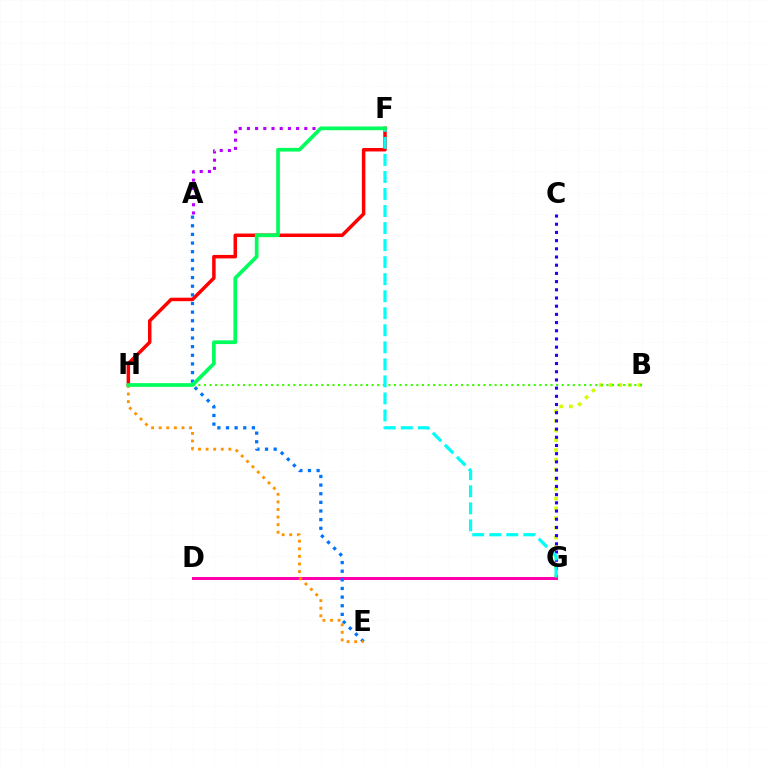{('B', 'G'): [{'color': '#d1ff00', 'line_style': 'dotted', 'thickness': 2.64}], ('C', 'G'): [{'color': '#2500ff', 'line_style': 'dotted', 'thickness': 2.23}], ('B', 'H'): [{'color': '#3dff00', 'line_style': 'dotted', 'thickness': 1.52}], ('A', 'F'): [{'color': '#b900ff', 'line_style': 'dotted', 'thickness': 2.23}], ('F', 'H'): [{'color': '#ff0000', 'line_style': 'solid', 'thickness': 2.51}, {'color': '#00ff5c', 'line_style': 'solid', 'thickness': 2.66}], ('D', 'G'): [{'color': '#ff00ac', 'line_style': 'solid', 'thickness': 2.16}], ('A', 'E'): [{'color': '#0074ff', 'line_style': 'dotted', 'thickness': 2.35}], ('F', 'G'): [{'color': '#00fff6', 'line_style': 'dashed', 'thickness': 2.31}], ('E', 'H'): [{'color': '#ff9400', 'line_style': 'dotted', 'thickness': 2.06}]}